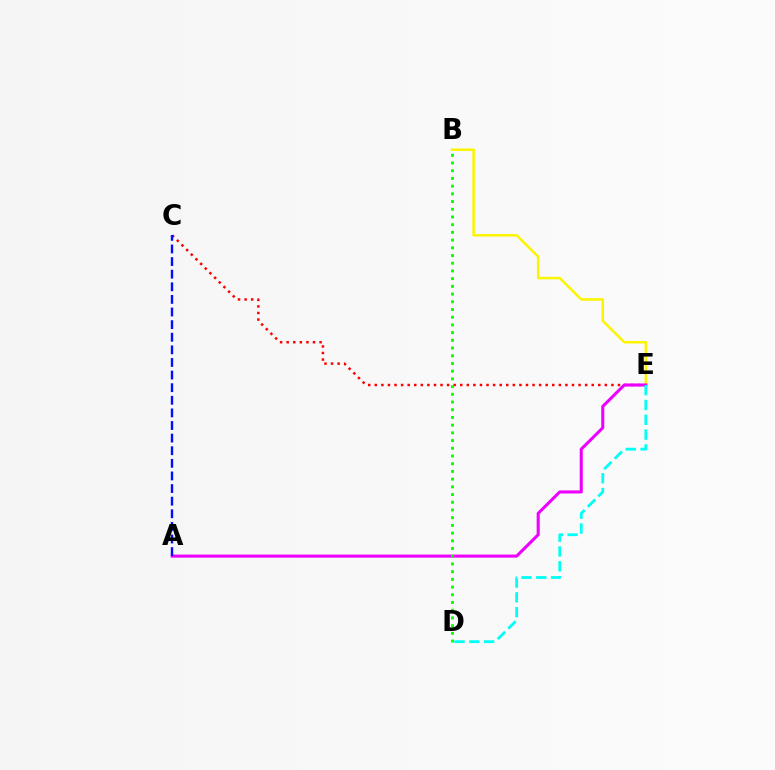{('C', 'E'): [{'color': '#ff0000', 'line_style': 'dotted', 'thickness': 1.79}], ('B', 'E'): [{'color': '#fcf500', 'line_style': 'solid', 'thickness': 1.83}], ('A', 'E'): [{'color': '#ee00ff', 'line_style': 'solid', 'thickness': 2.21}], ('D', 'E'): [{'color': '#00fff6', 'line_style': 'dashed', 'thickness': 2.01}], ('B', 'D'): [{'color': '#08ff00', 'line_style': 'dotted', 'thickness': 2.09}], ('A', 'C'): [{'color': '#0010ff', 'line_style': 'dashed', 'thickness': 1.71}]}